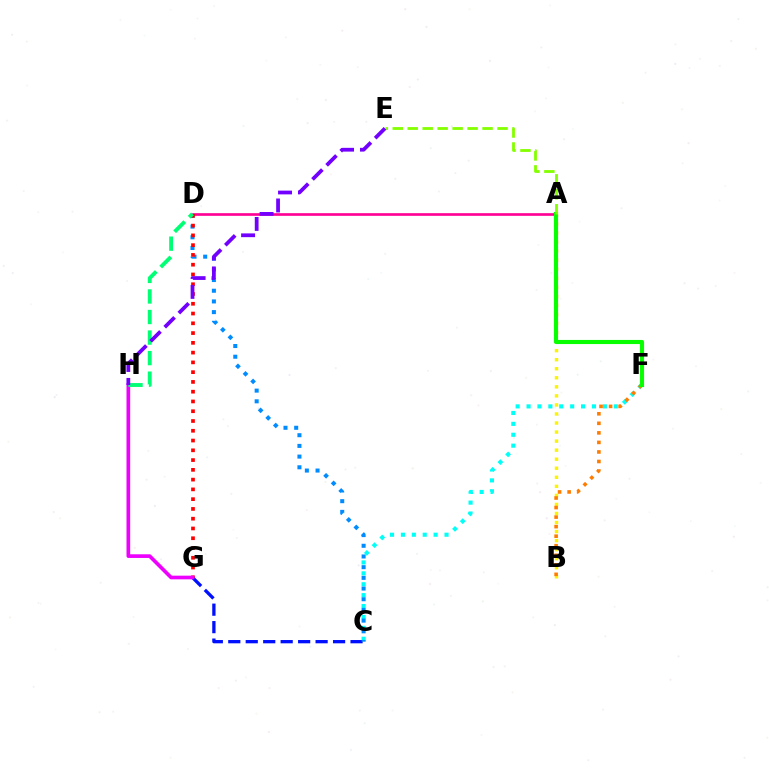{('C', 'F'): [{'color': '#00fff6', 'line_style': 'dotted', 'thickness': 2.96}], ('A', 'B'): [{'color': '#fcf500', 'line_style': 'dotted', 'thickness': 2.46}], ('C', 'G'): [{'color': '#0010ff', 'line_style': 'dashed', 'thickness': 2.37}], ('B', 'F'): [{'color': '#ff7c00', 'line_style': 'dotted', 'thickness': 2.59}], ('A', 'D'): [{'color': '#ff0094', 'line_style': 'solid', 'thickness': 1.91}], ('A', 'F'): [{'color': '#08ff00', 'line_style': 'solid', 'thickness': 2.96}], ('A', 'E'): [{'color': '#84ff00', 'line_style': 'dashed', 'thickness': 2.03}], ('C', 'D'): [{'color': '#008cff', 'line_style': 'dotted', 'thickness': 2.9}], ('D', 'G'): [{'color': '#ff0000', 'line_style': 'dotted', 'thickness': 2.65}], ('G', 'H'): [{'color': '#ee00ff', 'line_style': 'solid', 'thickness': 2.65}], ('D', 'H'): [{'color': '#00ff74', 'line_style': 'dashed', 'thickness': 2.79}], ('E', 'H'): [{'color': '#7200ff', 'line_style': 'dashed', 'thickness': 2.71}]}